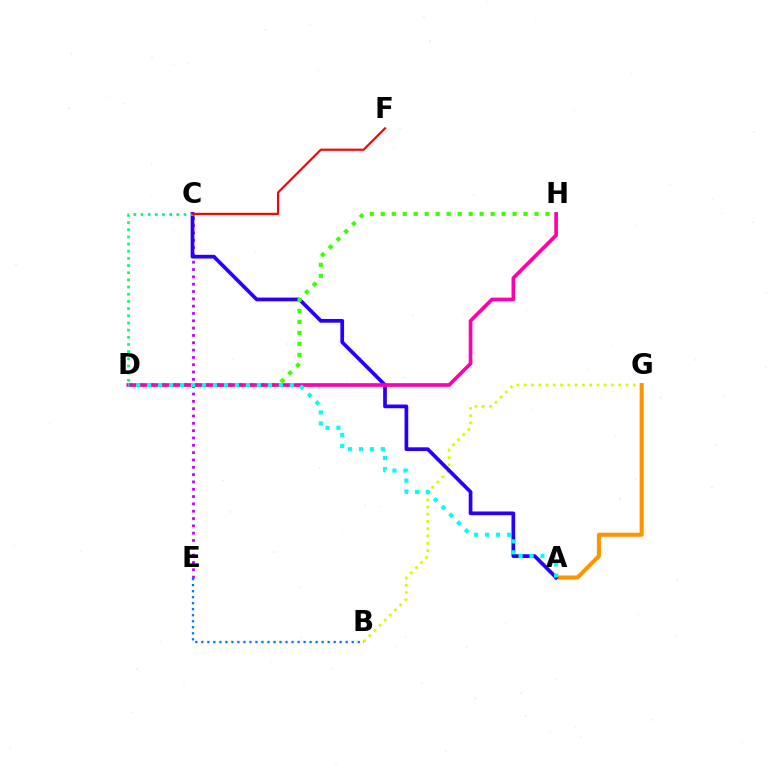{('C', 'E'): [{'color': '#b900ff', 'line_style': 'dotted', 'thickness': 1.99}], ('B', 'G'): [{'color': '#d1ff00', 'line_style': 'dotted', 'thickness': 1.98}], ('A', 'G'): [{'color': '#ff9400', 'line_style': 'solid', 'thickness': 2.93}], ('A', 'C'): [{'color': '#2500ff', 'line_style': 'solid', 'thickness': 2.68}], ('D', 'H'): [{'color': '#3dff00', 'line_style': 'dotted', 'thickness': 2.98}, {'color': '#ff00ac', 'line_style': 'solid', 'thickness': 2.64}], ('B', 'E'): [{'color': '#0074ff', 'line_style': 'dotted', 'thickness': 1.63}], ('C', 'D'): [{'color': '#00ff5c', 'line_style': 'dotted', 'thickness': 1.95}], ('C', 'F'): [{'color': '#ff0000', 'line_style': 'solid', 'thickness': 1.55}], ('A', 'D'): [{'color': '#00fff6', 'line_style': 'dotted', 'thickness': 2.98}]}